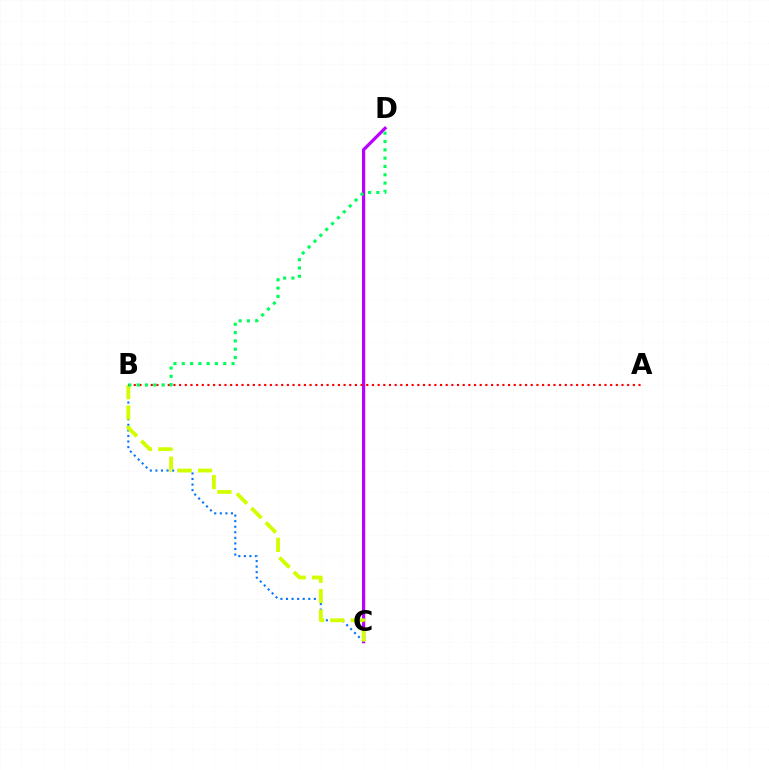{('B', 'C'): [{'color': '#0074ff', 'line_style': 'dotted', 'thickness': 1.51}, {'color': '#d1ff00', 'line_style': 'dashed', 'thickness': 2.77}], ('C', 'D'): [{'color': '#b900ff', 'line_style': 'solid', 'thickness': 2.32}], ('A', 'B'): [{'color': '#ff0000', 'line_style': 'dotted', 'thickness': 1.54}], ('B', 'D'): [{'color': '#00ff5c', 'line_style': 'dotted', 'thickness': 2.26}]}